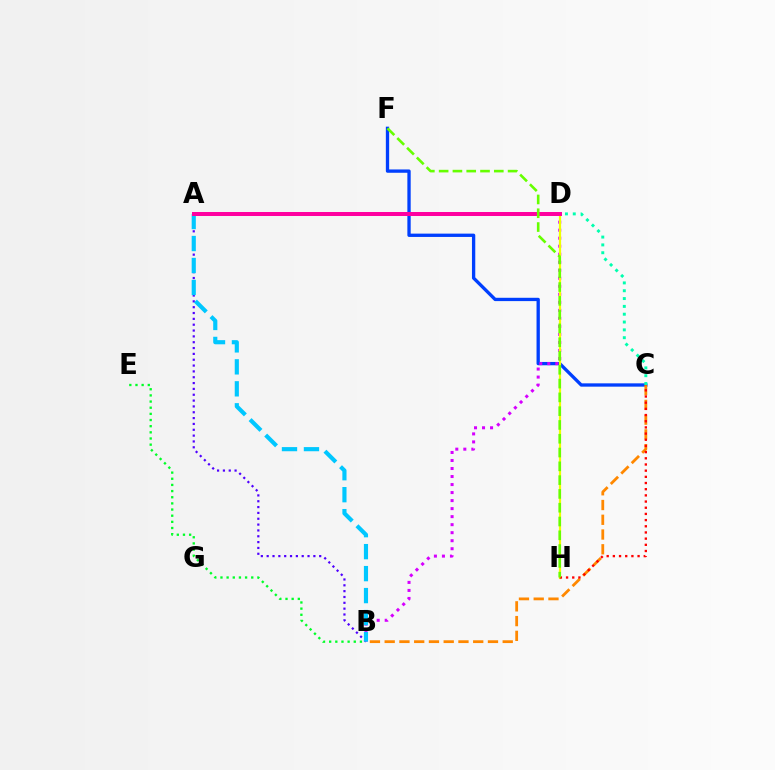{('C', 'F'): [{'color': '#003fff', 'line_style': 'solid', 'thickness': 2.39}], ('B', 'C'): [{'color': '#ff8800', 'line_style': 'dashed', 'thickness': 2.0}], ('A', 'B'): [{'color': '#4f00ff', 'line_style': 'dotted', 'thickness': 1.59}, {'color': '#00c7ff', 'line_style': 'dashed', 'thickness': 2.98}], ('B', 'D'): [{'color': '#d600ff', 'line_style': 'dotted', 'thickness': 2.18}], ('C', 'D'): [{'color': '#00ffaf', 'line_style': 'dotted', 'thickness': 2.13}], ('B', 'E'): [{'color': '#00ff27', 'line_style': 'dotted', 'thickness': 1.67}], ('D', 'H'): [{'color': '#eeff00', 'line_style': 'solid', 'thickness': 1.59}], ('C', 'H'): [{'color': '#ff0000', 'line_style': 'dotted', 'thickness': 1.68}], ('A', 'D'): [{'color': '#ff00a0', 'line_style': 'solid', 'thickness': 2.87}], ('F', 'H'): [{'color': '#66ff00', 'line_style': 'dashed', 'thickness': 1.87}]}